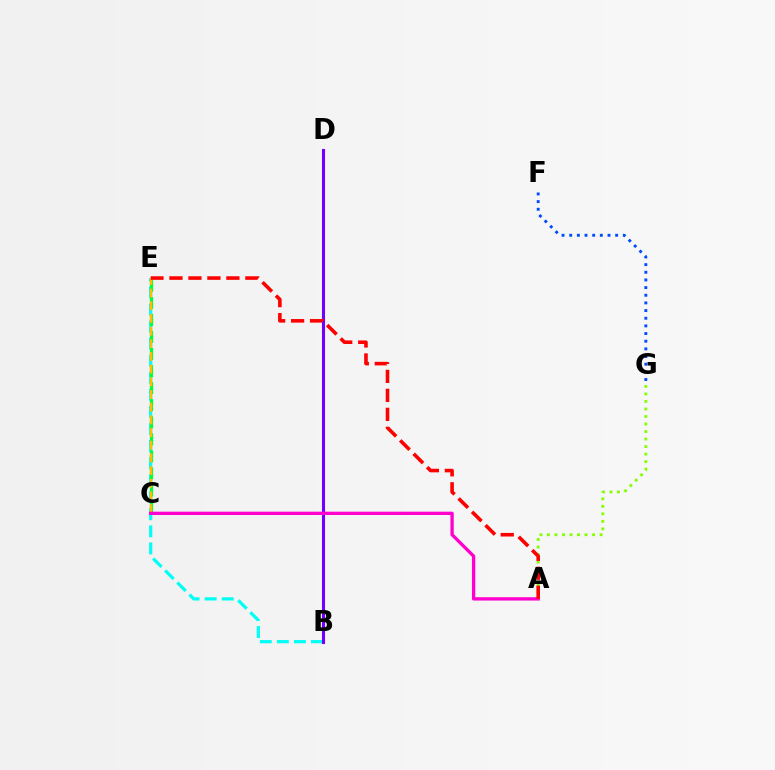{('B', 'E'): [{'color': '#00fff6', 'line_style': 'dashed', 'thickness': 2.32}], ('F', 'G'): [{'color': '#004bff', 'line_style': 'dotted', 'thickness': 2.08}], ('B', 'D'): [{'color': '#7200ff', 'line_style': 'solid', 'thickness': 2.21}], ('A', 'G'): [{'color': '#84ff00', 'line_style': 'dotted', 'thickness': 2.04}], ('C', 'E'): [{'color': '#00ff39', 'line_style': 'dashed', 'thickness': 2.32}, {'color': '#ffbd00', 'line_style': 'dashed', 'thickness': 1.72}], ('A', 'C'): [{'color': '#ff00cf', 'line_style': 'solid', 'thickness': 2.39}], ('A', 'E'): [{'color': '#ff0000', 'line_style': 'dashed', 'thickness': 2.58}]}